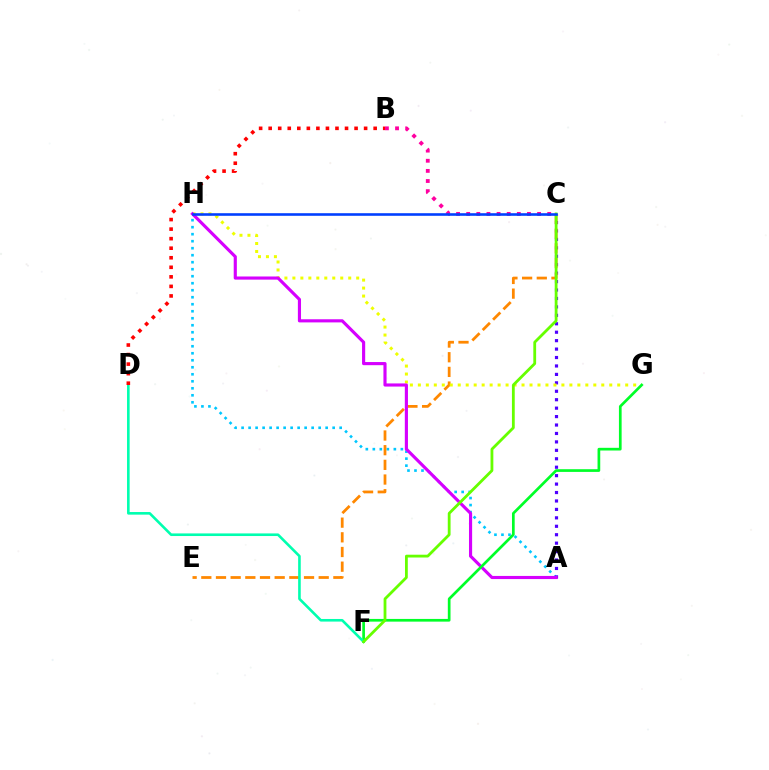{('A', 'H'): [{'color': '#00c7ff', 'line_style': 'dotted', 'thickness': 1.9}, {'color': '#d600ff', 'line_style': 'solid', 'thickness': 2.26}], ('A', 'C'): [{'color': '#4f00ff', 'line_style': 'dotted', 'thickness': 2.29}], ('B', 'C'): [{'color': '#ff00a0', 'line_style': 'dotted', 'thickness': 2.75}], ('C', 'E'): [{'color': '#ff8800', 'line_style': 'dashed', 'thickness': 1.99}], ('G', 'H'): [{'color': '#eeff00', 'line_style': 'dotted', 'thickness': 2.17}], ('F', 'G'): [{'color': '#00ff27', 'line_style': 'solid', 'thickness': 1.94}], ('D', 'F'): [{'color': '#00ffaf', 'line_style': 'solid', 'thickness': 1.88}], ('C', 'F'): [{'color': '#66ff00', 'line_style': 'solid', 'thickness': 2.02}], ('B', 'D'): [{'color': '#ff0000', 'line_style': 'dotted', 'thickness': 2.59}], ('C', 'H'): [{'color': '#003fff', 'line_style': 'solid', 'thickness': 1.87}]}